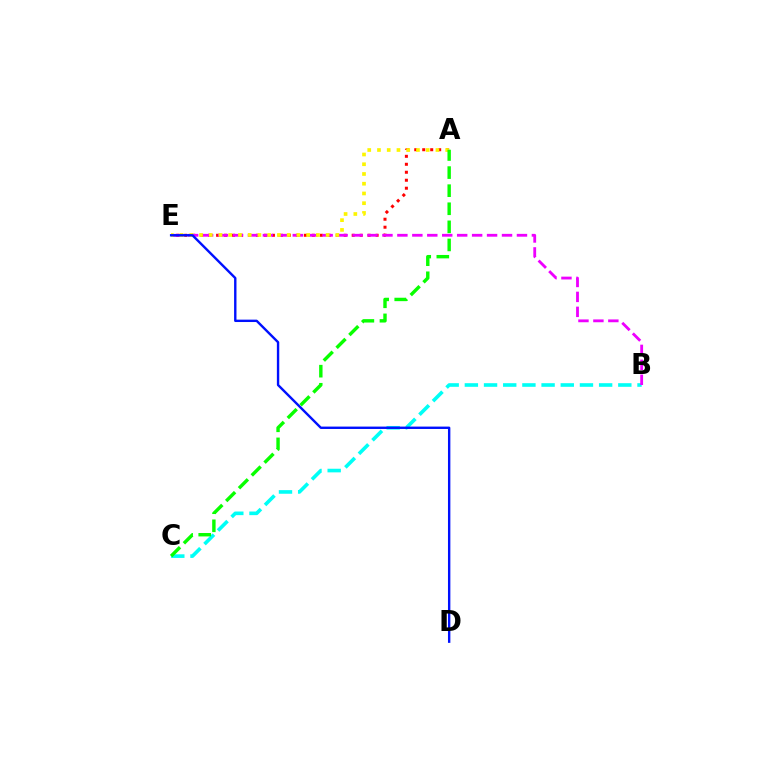{('A', 'E'): [{'color': '#ff0000', 'line_style': 'dotted', 'thickness': 2.17}, {'color': '#fcf500', 'line_style': 'dotted', 'thickness': 2.65}], ('B', 'C'): [{'color': '#00fff6', 'line_style': 'dashed', 'thickness': 2.61}], ('B', 'E'): [{'color': '#ee00ff', 'line_style': 'dashed', 'thickness': 2.03}], ('D', 'E'): [{'color': '#0010ff', 'line_style': 'solid', 'thickness': 1.72}], ('A', 'C'): [{'color': '#08ff00', 'line_style': 'dashed', 'thickness': 2.46}]}